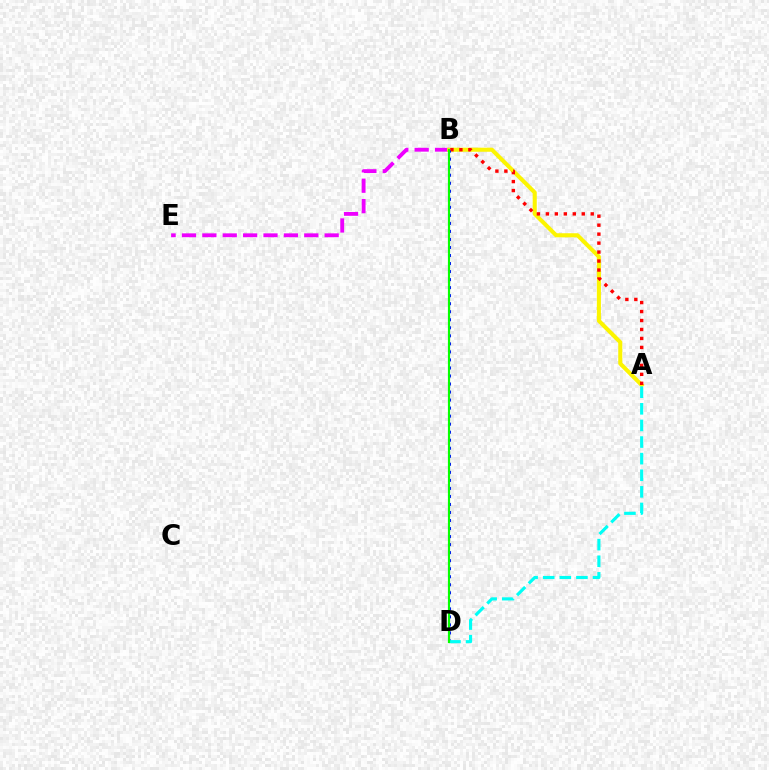{('B', 'E'): [{'color': '#ee00ff', 'line_style': 'dashed', 'thickness': 2.77}], ('A', 'B'): [{'color': '#fcf500', 'line_style': 'solid', 'thickness': 2.93}, {'color': '#ff0000', 'line_style': 'dotted', 'thickness': 2.44}], ('B', 'D'): [{'color': '#0010ff', 'line_style': 'dotted', 'thickness': 2.18}, {'color': '#08ff00', 'line_style': 'solid', 'thickness': 1.56}], ('A', 'D'): [{'color': '#00fff6', 'line_style': 'dashed', 'thickness': 2.26}]}